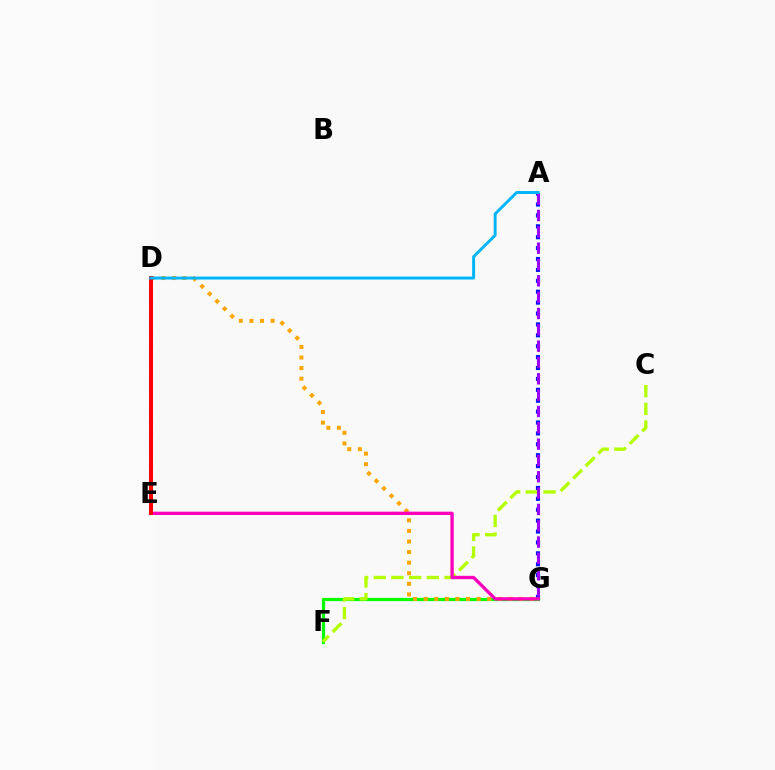{('D', 'E'): [{'color': '#00ff9d', 'line_style': 'dotted', 'thickness': 2.97}, {'color': '#ff0000', 'line_style': 'solid', 'thickness': 2.89}], ('F', 'G'): [{'color': '#08ff00', 'line_style': 'solid', 'thickness': 2.33}], ('D', 'G'): [{'color': '#ffa500', 'line_style': 'dotted', 'thickness': 2.87}], ('A', 'G'): [{'color': '#0010ff', 'line_style': 'dotted', 'thickness': 2.96}, {'color': '#9b00ff', 'line_style': 'dashed', 'thickness': 2.22}], ('C', 'F'): [{'color': '#b3ff00', 'line_style': 'dashed', 'thickness': 2.41}], ('E', 'G'): [{'color': '#ff00bd', 'line_style': 'solid', 'thickness': 2.4}], ('A', 'D'): [{'color': '#00b5ff', 'line_style': 'solid', 'thickness': 2.12}]}